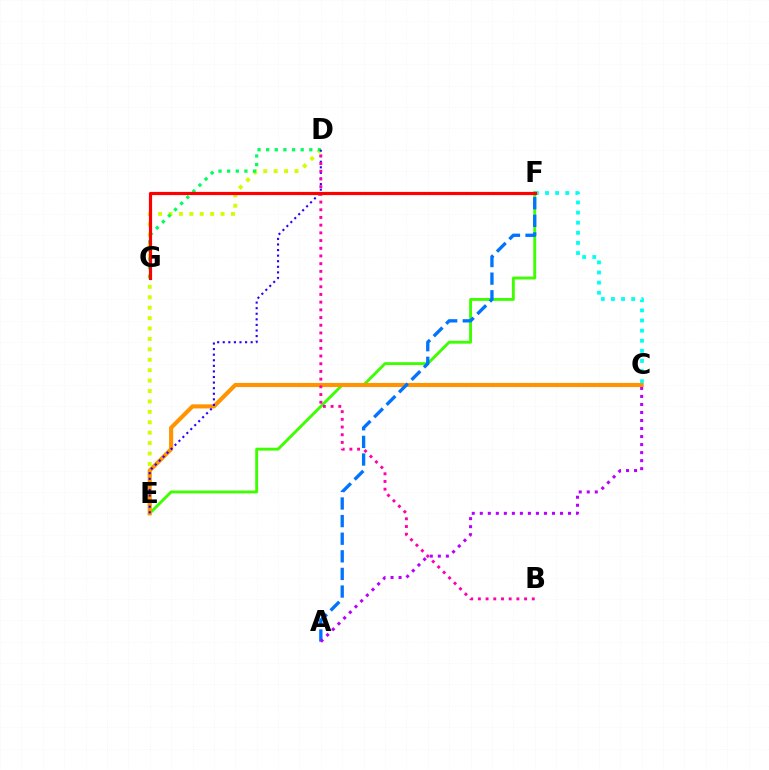{('D', 'E'): [{'color': '#d1ff00', 'line_style': 'dotted', 'thickness': 2.83}, {'color': '#2500ff', 'line_style': 'dotted', 'thickness': 1.52}], ('E', 'F'): [{'color': '#3dff00', 'line_style': 'solid', 'thickness': 2.07}], ('C', 'E'): [{'color': '#ff9400', 'line_style': 'solid', 'thickness': 2.96}], ('A', 'F'): [{'color': '#0074ff', 'line_style': 'dashed', 'thickness': 2.39}], ('D', 'G'): [{'color': '#00ff5c', 'line_style': 'dotted', 'thickness': 2.34}], ('A', 'C'): [{'color': '#b900ff', 'line_style': 'dotted', 'thickness': 2.18}], ('B', 'D'): [{'color': '#ff00ac', 'line_style': 'dotted', 'thickness': 2.09}], ('C', 'F'): [{'color': '#00fff6', 'line_style': 'dotted', 'thickness': 2.75}], ('F', 'G'): [{'color': '#ff0000', 'line_style': 'solid', 'thickness': 2.3}]}